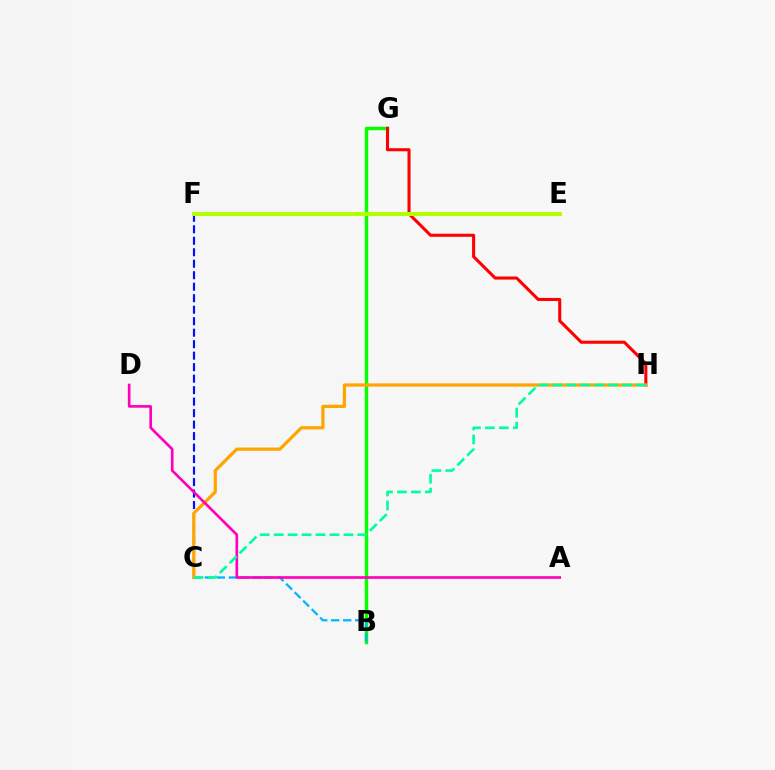{('B', 'G'): [{'color': '#08ff00', 'line_style': 'solid', 'thickness': 2.49}], ('C', 'F'): [{'color': '#0010ff', 'line_style': 'dashed', 'thickness': 1.56}], ('G', 'H'): [{'color': '#ff0000', 'line_style': 'solid', 'thickness': 2.21}], ('E', 'F'): [{'color': '#9b00ff', 'line_style': 'dotted', 'thickness': 2.6}, {'color': '#b3ff00', 'line_style': 'solid', 'thickness': 2.89}], ('B', 'C'): [{'color': '#00b5ff', 'line_style': 'dashed', 'thickness': 1.63}], ('C', 'H'): [{'color': '#ffa500', 'line_style': 'solid', 'thickness': 2.32}, {'color': '#00ff9d', 'line_style': 'dashed', 'thickness': 1.9}], ('A', 'D'): [{'color': '#ff00bd', 'line_style': 'solid', 'thickness': 1.91}]}